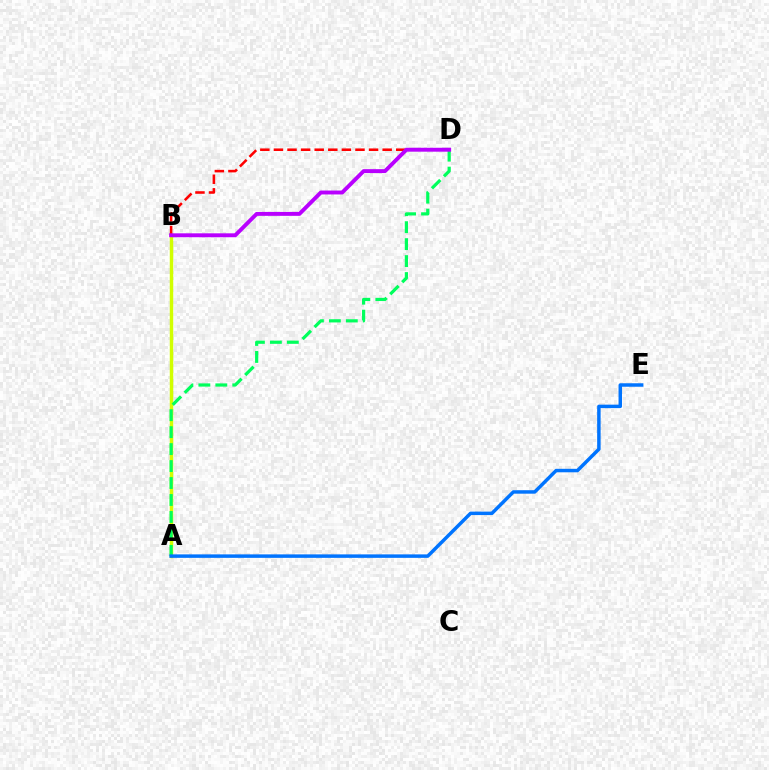{('A', 'B'): [{'color': '#d1ff00', 'line_style': 'solid', 'thickness': 2.49}], ('B', 'D'): [{'color': '#ff0000', 'line_style': 'dashed', 'thickness': 1.85}, {'color': '#b900ff', 'line_style': 'solid', 'thickness': 2.82}], ('A', 'D'): [{'color': '#00ff5c', 'line_style': 'dashed', 'thickness': 2.3}], ('A', 'E'): [{'color': '#0074ff', 'line_style': 'solid', 'thickness': 2.5}]}